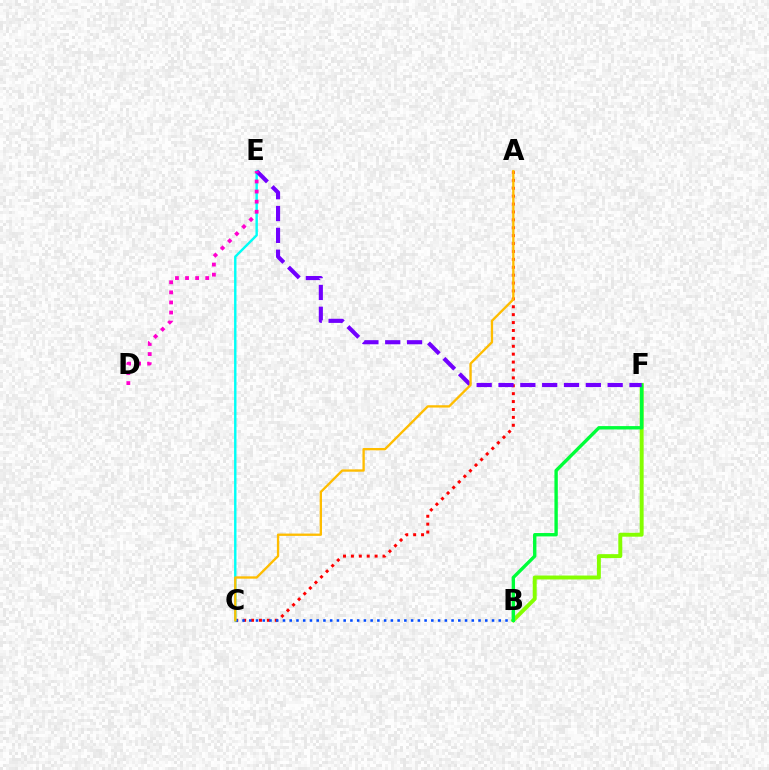{('B', 'F'): [{'color': '#84ff00', 'line_style': 'solid', 'thickness': 2.83}, {'color': '#00ff39', 'line_style': 'solid', 'thickness': 2.43}], ('A', 'C'): [{'color': '#ff0000', 'line_style': 'dotted', 'thickness': 2.15}, {'color': '#ffbd00', 'line_style': 'solid', 'thickness': 1.68}], ('B', 'C'): [{'color': '#004bff', 'line_style': 'dotted', 'thickness': 1.83}], ('C', 'E'): [{'color': '#00fff6', 'line_style': 'solid', 'thickness': 1.73}], ('E', 'F'): [{'color': '#7200ff', 'line_style': 'dashed', 'thickness': 2.97}], ('D', 'E'): [{'color': '#ff00cf', 'line_style': 'dotted', 'thickness': 2.74}]}